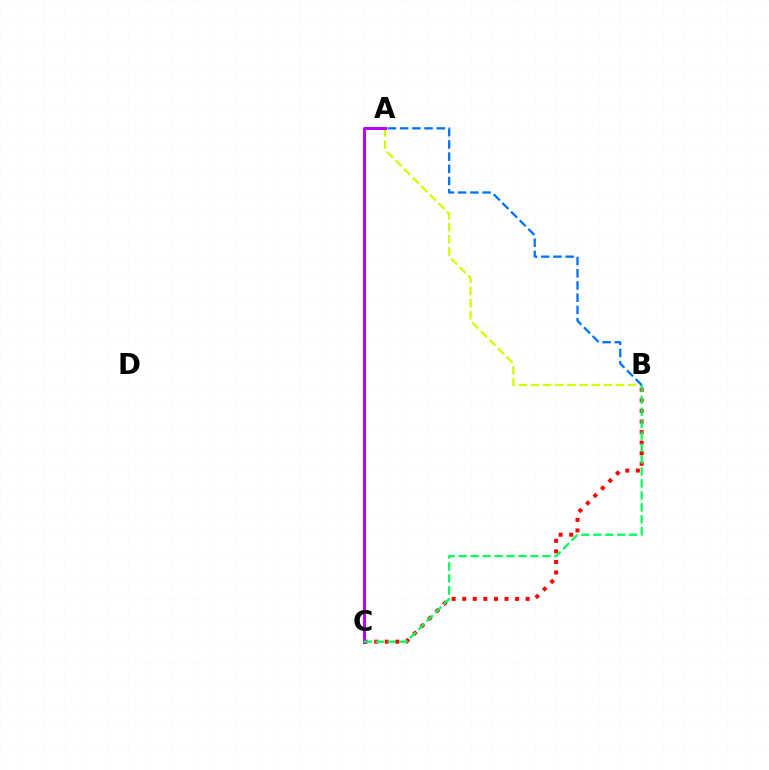{('A', 'B'): [{'color': '#d1ff00', 'line_style': 'dashed', 'thickness': 1.65}, {'color': '#0074ff', 'line_style': 'dashed', 'thickness': 1.66}], ('B', 'C'): [{'color': '#ff0000', 'line_style': 'dotted', 'thickness': 2.87}, {'color': '#00ff5c', 'line_style': 'dashed', 'thickness': 1.62}], ('A', 'C'): [{'color': '#b900ff', 'line_style': 'solid', 'thickness': 2.18}]}